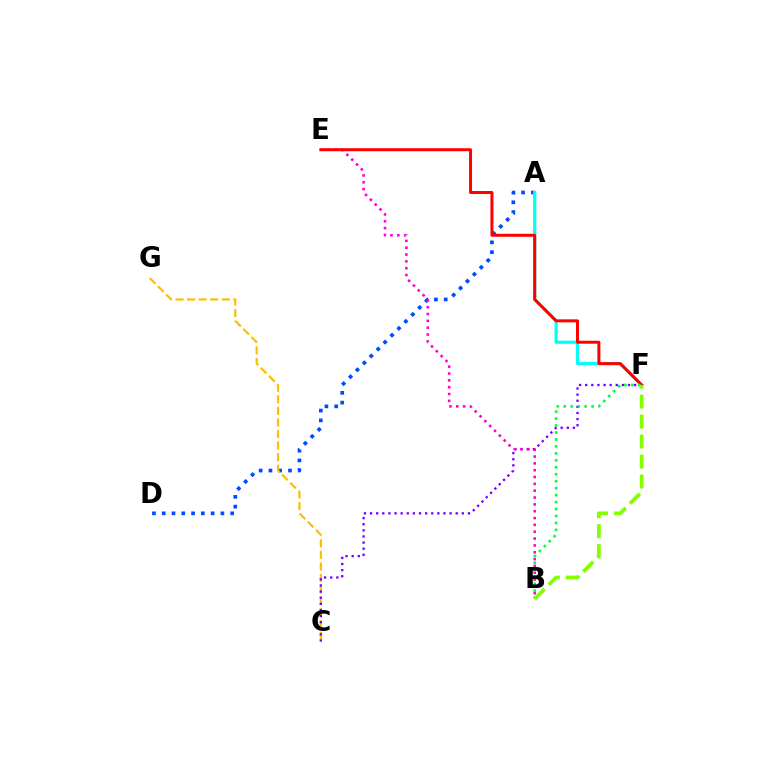{('A', 'D'): [{'color': '#004bff', 'line_style': 'dotted', 'thickness': 2.66}], ('C', 'G'): [{'color': '#ffbd00', 'line_style': 'dashed', 'thickness': 1.57}], ('C', 'F'): [{'color': '#7200ff', 'line_style': 'dotted', 'thickness': 1.66}], ('B', 'E'): [{'color': '#ff00cf', 'line_style': 'dotted', 'thickness': 1.86}], ('A', 'F'): [{'color': '#00fff6', 'line_style': 'solid', 'thickness': 2.28}], ('E', 'F'): [{'color': '#ff0000', 'line_style': 'solid', 'thickness': 2.15}], ('B', 'F'): [{'color': '#00ff39', 'line_style': 'dotted', 'thickness': 1.89}, {'color': '#84ff00', 'line_style': 'dashed', 'thickness': 2.71}]}